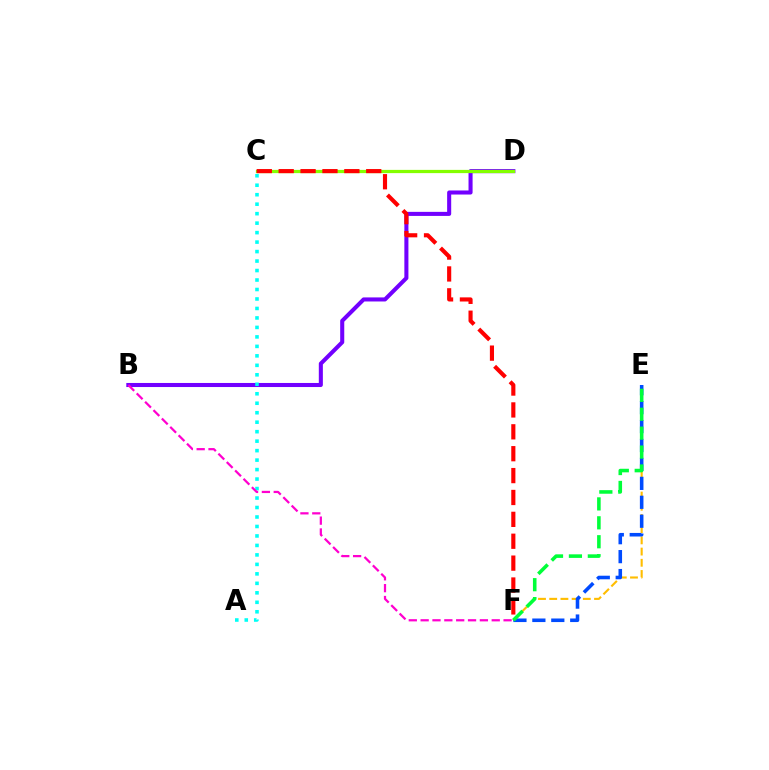{('B', 'D'): [{'color': '#7200ff', 'line_style': 'solid', 'thickness': 2.92}], ('E', 'F'): [{'color': '#ffbd00', 'line_style': 'dashed', 'thickness': 1.52}, {'color': '#004bff', 'line_style': 'dashed', 'thickness': 2.57}, {'color': '#00ff39', 'line_style': 'dashed', 'thickness': 2.57}], ('C', 'D'): [{'color': '#84ff00', 'line_style': 'solid', 'thickness': 2.33}], ('A', 'C'): [{'color': '#00fff6', 'line_style': 'dotted', 'thickness': 2.58}], ('B', 'F'): [{'color': '#ff00cf', 'line_style': 'dashed', 'thickness': 1.61}], ('C', 'F'): [{'color': '#ff0000', 'line_style': 'dashed', 'thickness': 2.97}]}